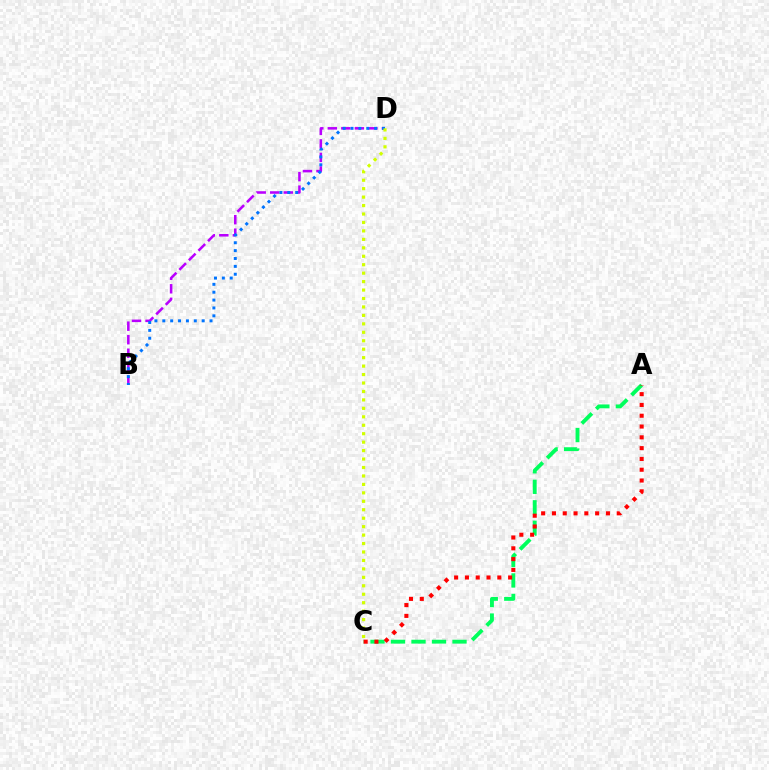{('A', 'C'): [{'color': '#00ff5c', 'line_style': 'dashed', 'thickness': 2.79}, {'color': '#ff0000', 'line_style': 'dotted', 'thickness': 2.93}], ('B', 'D'): [{'color': '#b900ff', 'line_style': 'dashed', 'thickness': 1.84}, {'color': '#0074ff', 'line_style': 'dotted', 'thickness': 2.14}], ('C', 'D'): [{'color': '#d1ff00', 'line_style': 'dotted', 'thickness': 2.3}]}